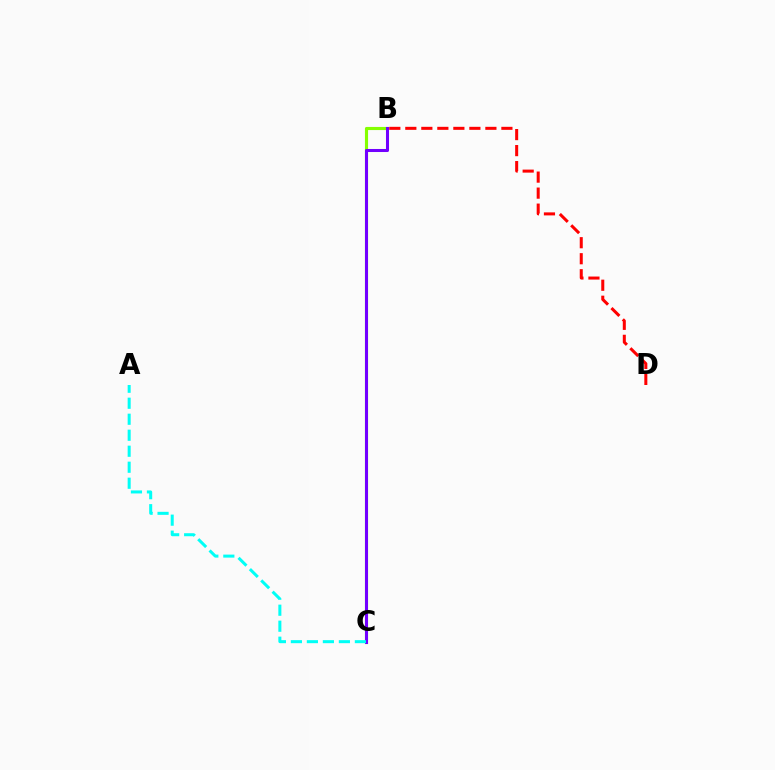{('B', 'C'): [{'color': '#84ff00', 'line_style': 'solid', 'thickness': 2.25}, {'color': '#7200ff', 'line_style': 'solid', 'thickness': 2.19}], ('A', 'C'): [{'color': '#00fff6', 'line_style': 'dashed', 'thickness': 2.17}], ('B', 'D'): [{'color': '#ff0000', 'line_style': 'dashed', 'thickness': 2.18}]}